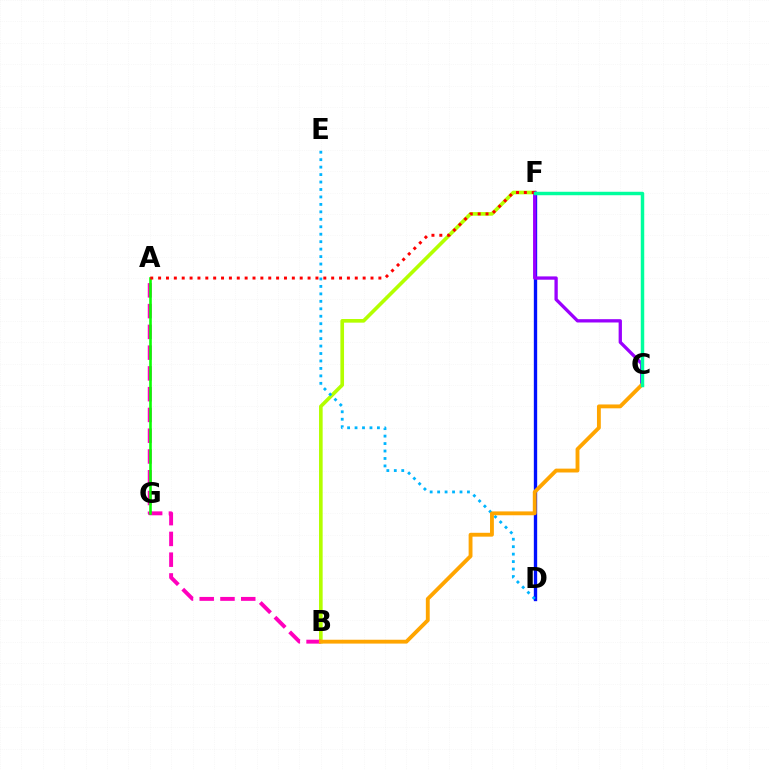{('B', 'F'): [{'color': '#b3ff00', 'line_style': 'solid', 'thickness': 2.62}], ('A', 'B'): [{'color': '#ff00bd', 'line_style': 'dashed', 'thickness': 2.82}], ('D', 'F'): [{'color': '#0010ff', 'line_style': 'solid', 'thickness': 2.41}], ('D', 'E'): [{'color': '#00b5ff', 'line_style': 'dotted', 'thickness': 2.03}], ('C', 'F'): [{'color': '#9b00ff', 'line_style': 'solid', 'thickness': 2.38}, {'color': '#00ff9d', 'line_style': 'solid', 'thickness': 2.49}], ('B', 'C'): [{'color': '#ffa500', 'line_style': 'solid', 'thickness': 2.78}], ('A', 'G'): [{'color': '#08ff00', 'line_style': 'solid', 'thickness': 1.87}], ('A', 'F'): [{'color': '#ff0000', 'line_style': 'dotted', 'thickness': 2.14}]}